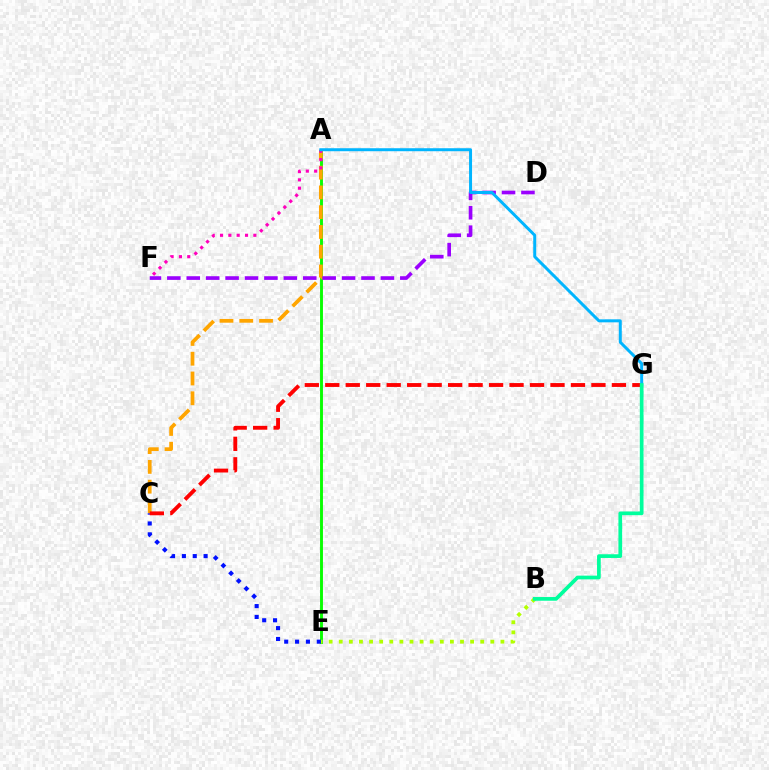{('A', 'E'): [{'color': '#08ff00', 'line_style': 'solid', 'thickness': 2.09}], ('B', 'E'): [{'color': '#b3ff00', 'line_style': 'dotted', 'thickness': 2.75}], ('A', 'C'): [{'color': '#ffa500', 'line_style': 'dashed', 'thickness': 2.69}], ('D', 'F'): [{'color': '#9b00ff', 'line_style': 'dashed', 'thickness': 2.64}], ('A', 'F'): [{'color': '#ff00bd', 'line_style': 'dotted', 'thickness': 2.26}], ('C', 'E'): [{'color': '#0010ff', 'line_style': 'dotted', 'thickness': 2.95}], ('C', 'G'): [{'color': '#ff0000', 'line_style': 'dashed', 'thickness': 2.78}], ('A', 'G'): [{'color': '#00b5ff', 'line_style': 'solid', 'thickness': 2.15}], ('B', 'G'): [{'color': '#00ff9d', 'line_style': 'solid', 'thickness': 2.67}]}